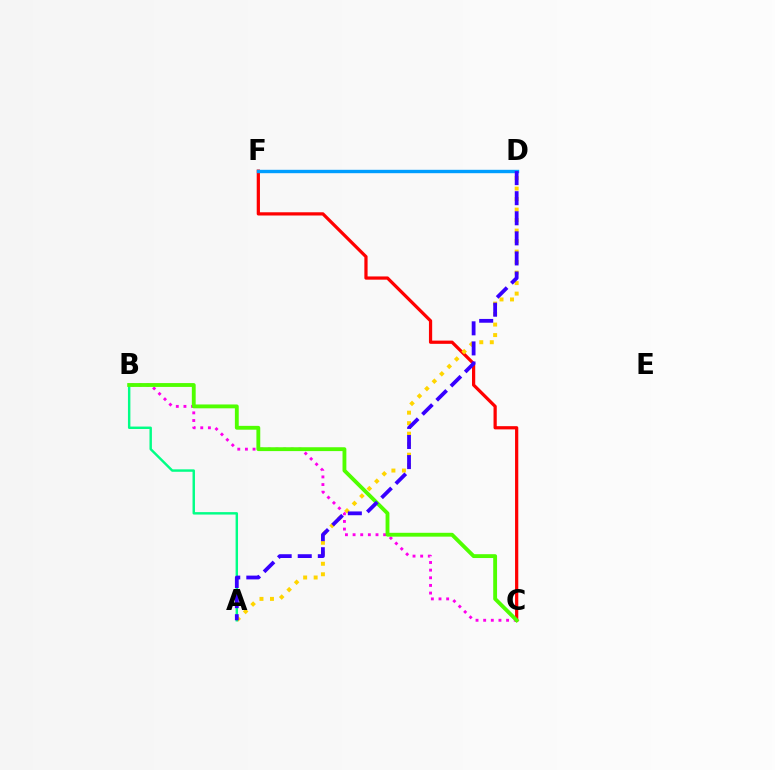{('C', 'F'): [{'color': '#ff0000', 'line_style': 'solid', 'thickness': 2.32}], ('A', 'D'): [{'color': '#ffd500', 'line_style': 'dotted', 'thickness': 2.85}, {'color': '#3700ff', 'line_style': 'dashed', 'thickness': 2.73}], ('D', 'F'): [{'color': '#009eff', 'line_style': 'solid', 'thickness': 2.43}], ('B', 'C'): [{'color': '#ff00ed', 'line_style': 'dotted', 'thickness': 2.08}, {'color': '#4fff00', 'line_style': 'solid', 'thickness': 2.77}], ('A', 'B'): [{'color': '#00ff86', 'line_style': 'solid', 'thickness': 1.75}]}